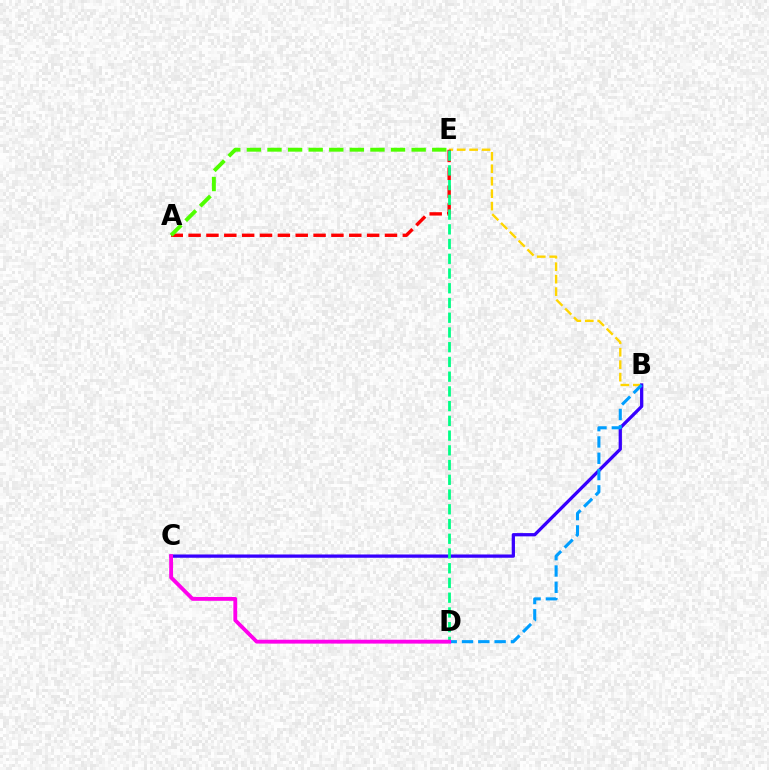{('B', 'E'): [{'color': '#ffd500', 'line_style': 'dashed', 'thickness': 1.69}], ('B', 'C'): [{'color': '#3700ff', 'line_style': 'solid', 'thickness': 2.35}], ('A', 'E'): [{'color': '#ff0000', 'line_style': 'dashed', 'thickness': 2.43}, {'color': '#4fff00', 'line_style': 'dashed', 'thickness': 2.8}], ('D', 'E'): [{'color': '#00ff86', 'line_style': 'dashed', 'thickness': 2.0}], ('B', 'D'): [{'color': '#009eff', 'line_style': 'dashed', 'thickness': 2.21}], ('C', 'D'): [{'color': '#ff00ed', 'line_style': 'solid', 'thickness': 2.76}]}